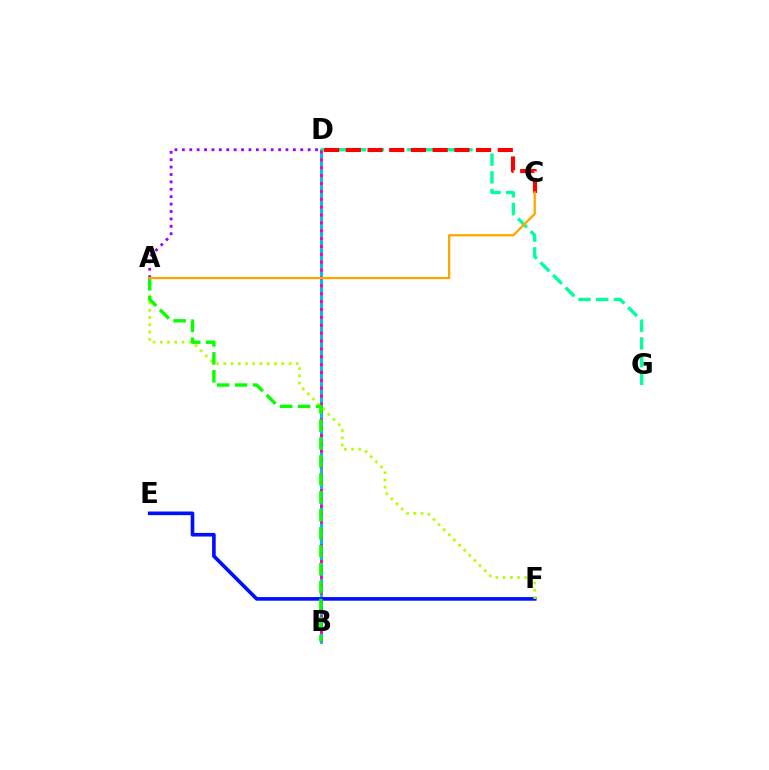{('B', 'D'): [{'color': '#00b5ff', 'line_style': 'solid', 'thickness': 2.09}, {'color': '#ff00bd', 'line_style': 'dotted', 'thickness': 2.14}], ('D', 'G'): [{'color': '#00ff9d', 'line_style': 'dashed', 'thickness': 2.41}], ('E', 'F'): [{'color': '#0010ff', 'line_style': 'solid', 'thickness': 2.62}], ('A', 'D'): [{'color': '#9b00ff', 'line_style': 'dotted', 'thickness': 2.01}], ('A', 'F'): [{'color': '#b3ff00', 'line_style': 'dotted', 'thickness': 1.97}], ('C', 'D'): [{'color': '#ff0000', 'line_style': 'dashed', 'thickness': 2.95}], ('A', 'B'): [{'color': '#08ff00', 'line_style': 'dashed', 'thickness': 2.44}], ('A', 'C'): [{'color': '#ffa500', 'line_style': 'solid', 'thickness': 1.66}]}